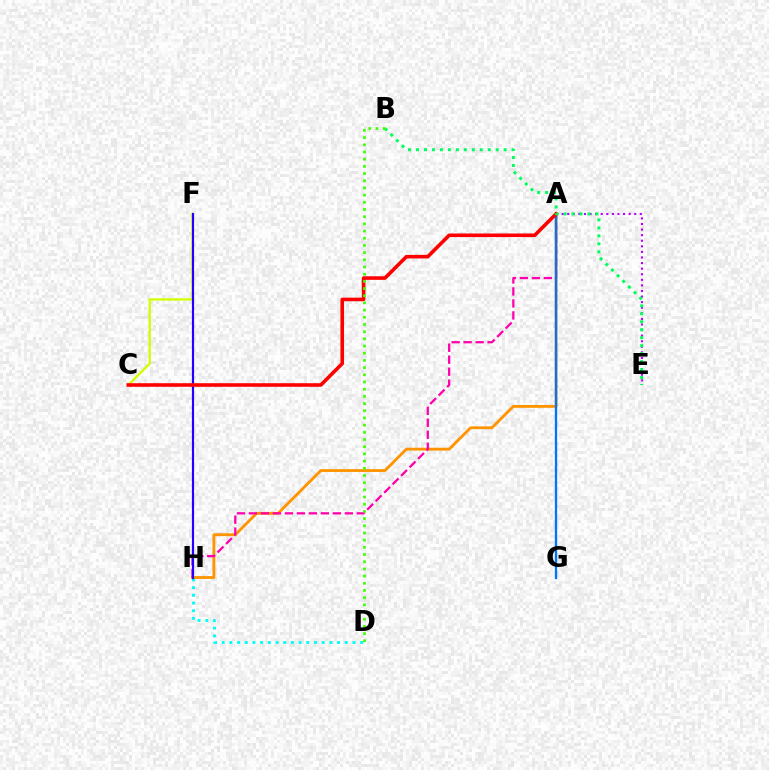{('D', 'H'): [{'color': '#00fff6', 'line_style': 'dotted', 'thickness': 2.09}], ('A', 'H'): [{'color': '#ff9400', 'line_style': 'solid', 'thickness': 2.04}, {'color': '#ff00ac', 'line_style': 'dashed', 'thickness': 1.63}], ('A', 'E'): [{'color': '#b900ff', 'line_style': 'dotted', 'thickness': 1.52}], ('C', 'F'): [{'color': '#d1ff00', 'line_style': 'solid', 'thickness': 1.68}], ('F', 'H'): [{'color': '#2500ff', 'line_style': 'solid', 'thickness': 1.58}], ('A', 'G'): [{'color': '#0074ff', 'line_style': 'solid', 'thickness': 1.65}], ('A', 'C'): [{'color': '#ff0000', 'line_style': 'solid', 'thickness': 2.59}], ('B', 'E'): [{'color': '#00ff5c', 'line_style': 'dotted', 'thickness': 2.17}], ('B', 'D'): [{'color': '#3dff00', 'line_style': 'dotted', 'thickness': 1.95}]}